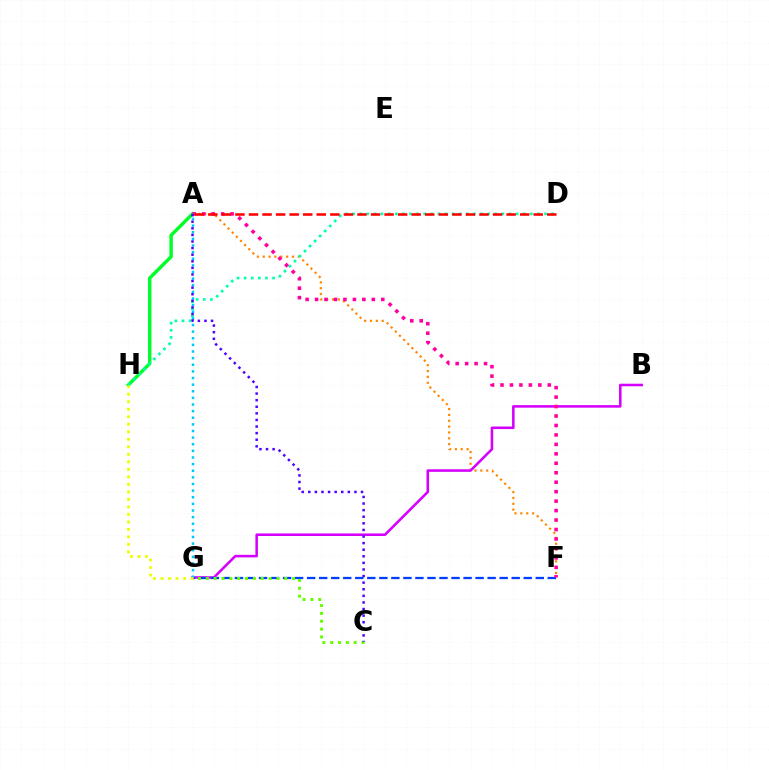{('A', 'F'): [{'color': '#ff8800', 'line_style': 'dotted', 'thickness': 1.59}, {'color': '#ff00a0', 'line_style': 'dotted', 'thickness': 2.57}], ('A', 'H'): [{'color': '#00ff27', 'line_style': 'solid', 'thickness': 2.48}], ('B', 'G'): [{'color': '#d600ff', 'line_style': 'solid', 'thickness': 1.84}], ('D', 'H'): [{'color': '#00ffaf', 'line_style': 'dotted', 'thickness': 1.93}], ('F', 'G'): [{'color': '#003fff', 'line_style': 'dashed', 'thickness': 1.63}], ('A', 'G'): [{'color': '#00c7ff', 'line_style': 'dotted', 'thickness': 1.8}], ('C', 'G'): [{'color': '#66ff00', 'line_style': 'dotted', 'thickness': 2.13}], ('A', 'D'): [{'color': '#ff0000', 'line_style': 'dashed', 'thickness': 1.84}], ('G', 'H'): [{'color': '#eeff00', 'line_style': 'dotted', 'thickness': 2.04}], ('A', 'C'): [{'color': '#4f00ff', 'line_style': 'dotted', 'thickness': 1.79}]}